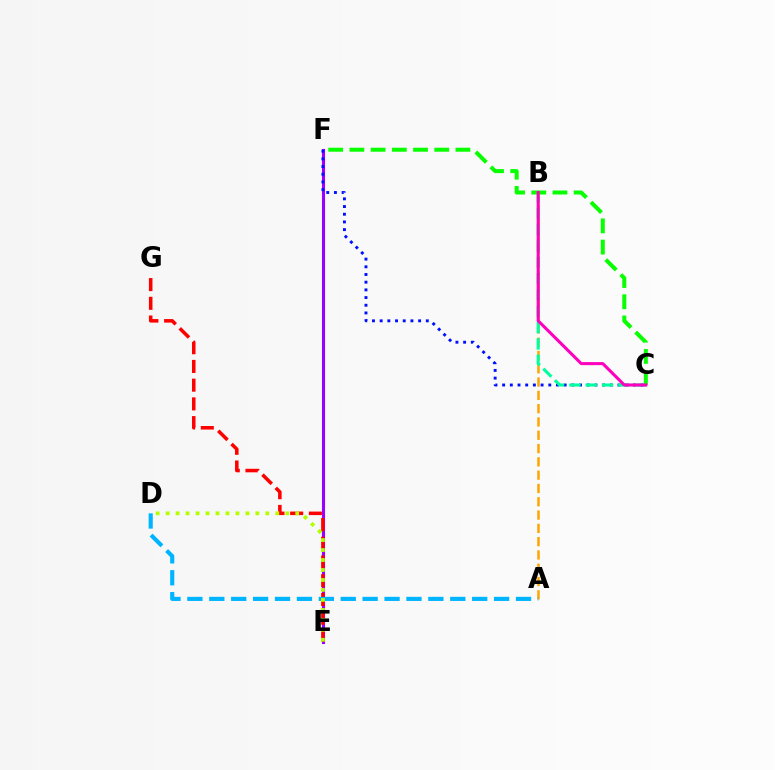{('E', 'F'): [{'color': '#9b00ff', 'line_style': 'solid', 'thickness': 2.21}], ('C', 'F'): [{'color': '#0010ff', 'line_style': 'dotted', 'thickness': 2.09}, {'color': '#08ff00', 'line_style': 'dashed', 'thickness': 2.88}], ('A', 'B'): [{'color': '#ffa500', 'line_style': 'dashed', 'thickness': 1.81}], ('E', 'G'): [{'color': '#ff0000', 'line_style': 'dashed', 'thickness': 2.54}], ('B', 'C'): [{'color': '#00ff9d', 'line_style': 'dashed', 'thickness': 2.21}, {'color': '#ff00bd', 'line_style': 'solid', 'thickness': 2.2}], ('A', 'D'): [{'color': '#00b5ff', 'line_style': 'dashed', 'thickness': 2.98}], ('D', 'E'): [{'color': '#b3ff00', 'line_style': 'dotted', 'thickness': 2.71}]}